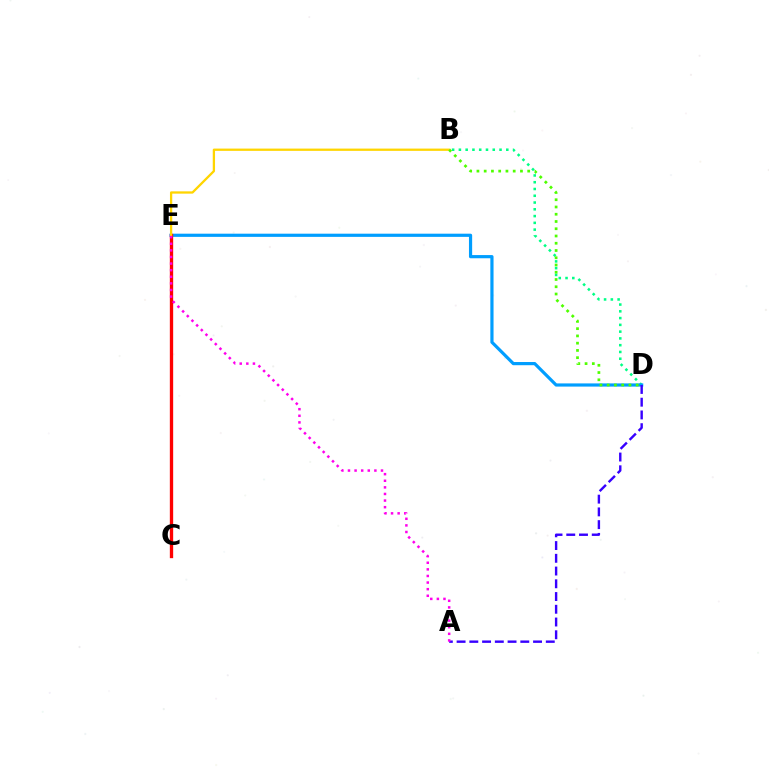{('B', 'D'): [{'color': '#00ff86', 'line_style': 'dotted', 'thickness': 1.84}, {'color': '#4fff00', 'line_style': 'dotted', 'thickness': 1.97}], ('D', 'E'): [{'color': '#009eff', 'line_style': 'solid', 'thickness': 2.3}], ('C', 'E'): [{'color': '#ff0000', 'line_style': 'solid', 'thickness': 2.4}], ('B', 'E'): [{'color': '#ffd500', 'line_style': 'solid', 'thickness': 1.65}], ('A', 'D'): [{'color': '#3700ff', 'line_style': 'dashed', 'thickness': 1.73}], ('A', 'E'): [{'color': '#ff00ed', 'line_style': 'dotted', 'thickness': 1.79}]}